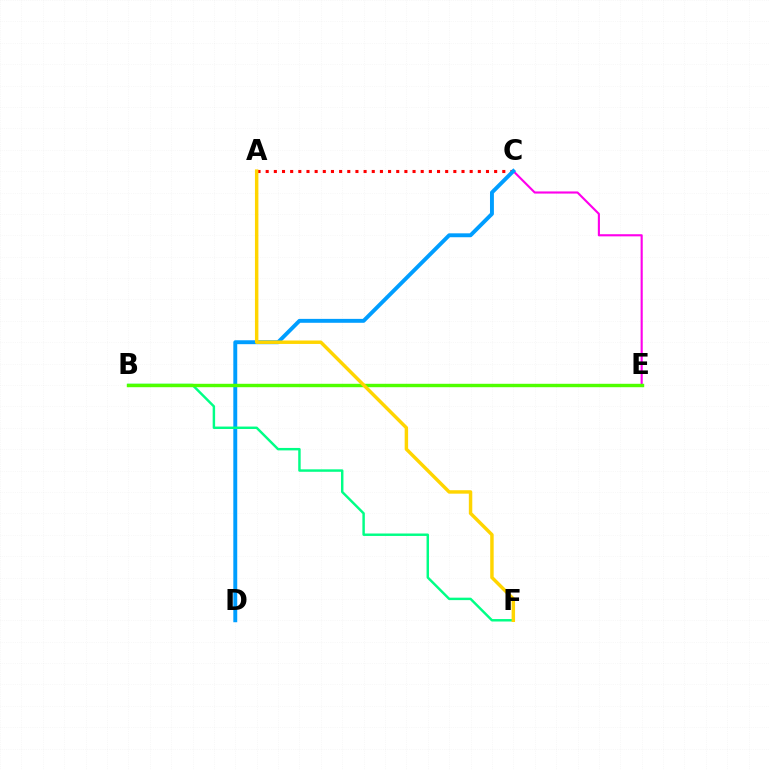{('A', 'C'): [{'color': '#ff0000', 'line_style': 'dotted', 'thickness': 2.22}], ('C', 'E'): [{'color': '#ff00ed', 'line_style': 'solid', 'thickness': 1.53}], ('C', 'D'): [{'color': '#009eff', 'line_style': 'solid', 'thickness': 2.82}], ('B', 'F'): [{'color': '#00ff86', 'line_style': 'solid', 'thickness': 1.76}], ('B', 'E'): [{'color': '#3700ff', 'line_style': 'dashed', 'thickness': 2.05}, {'color': '#4fff00', 'line_style': 'solid', 'thickness': 2.46}], ('A', 'F'): [{'color': '#ffd500', 'line_style': 'solid', 'thickness': 2.48}]}